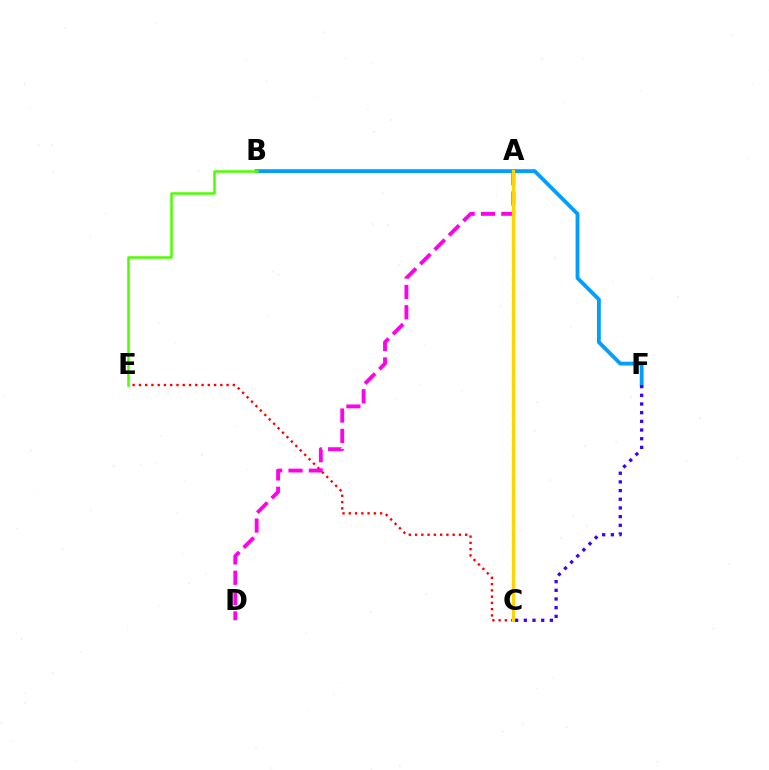{('C', 'E'): [{'color': '#ff0000', 'line_style': 'dotted', 'thickness': 1.7}], ('A', 'D'): [{'color': '#ff00ed', 'line_style': 'dashed', 'thickness': 2.76}], ('B', 'F'): [{'color': '#009eff', 'line_style': 'solid', 'thickness': 2.75}], ('A', 'C'): [{'color': '#00ff86', 'line_style': 'dotted', 'thickness': 2.31}, {'color': '#ffd500', 'line_style': 'solid', 'thickness': 2.34}], ('B', 'E'): [{'color': '#4fff00', 'line_style': 'solid', 'thickness': 1.82}], ('C', 'F'): [{'color': '#3700ff', 'line_style': 'dotted', 'thickness': 2.36}]}